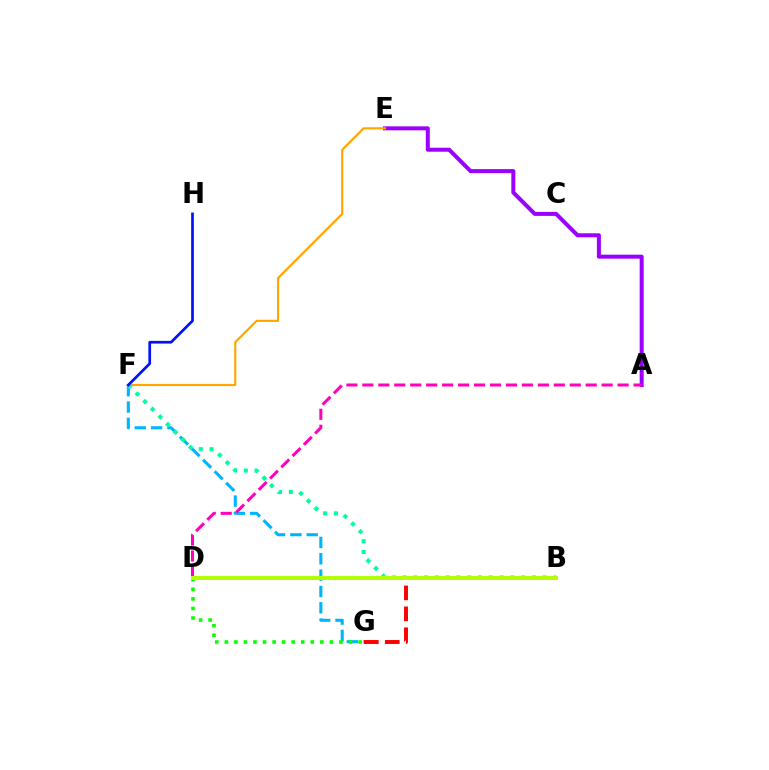{('F', 'G'): [{'color': '#00b5ff', 'line_style': 'dashed', 'thickness': 2.22}], ('B', 'F'): [{'color': '#00ff9d', 'line_style': 'dotted', 'thickness': 2.93}], ('D', 'G'): [{'color': '#08ff00', 'line_style': 'dotted', 'thickness': 2.6}], ('A', 'E'): [{'color': '#9b00ff', 'line_style': 'solid', 'thickness': 2.88}], ('E', 'F'): [{'color': '#ffa500', 'line_style': 'solid', 'thickness': 1.55}], ('B', 'G'): [{'color': '#ff0000', 'line_style': 'dashed', 'thickness': 2.85}], ('A', 'D'): [{'color': '#ff00bd', 'line_style': 'dashed', 'thickness': 2.17}], ('B', 'D'): [{'color': '#b3ff00', 'line_style': 'solid', 'thickness': 2.85}], ('F', 'H'): [{'color': '#0010ff', 'line_style': 'solid', 'thickness': 1.95}]}